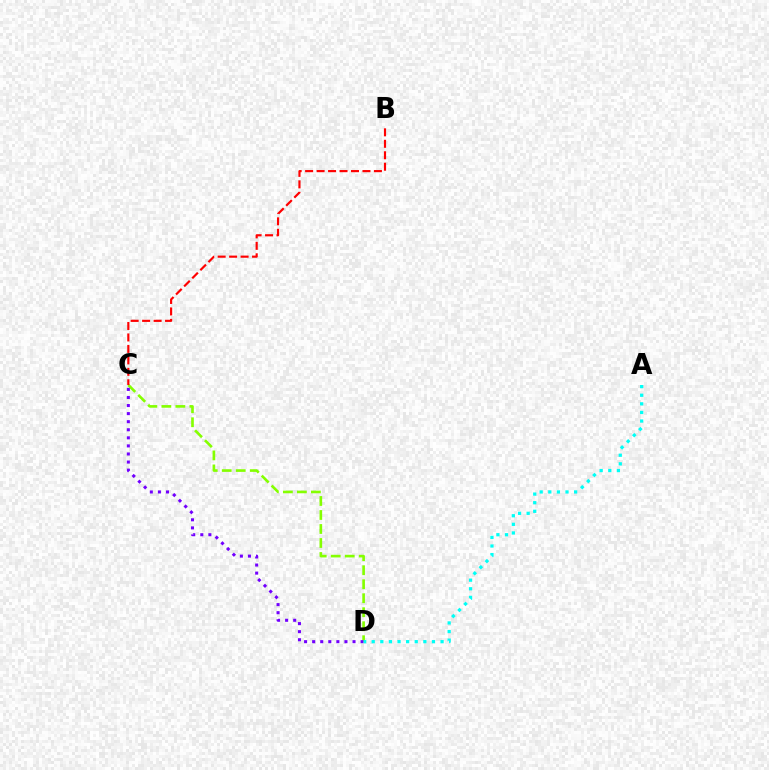{('C', 'D'): [{'color': '#84ff00', 'line_style': 'dashed', 'thickness': 1.9}, {'color': '#7200ff', 'line_style': 'dotted', 'thickness': 2.19}], ('B', 'C'): [{'color': '#ff0000', 'line_style': 'dashed', 'thickness': 1.56}], ('A', 'D'): [{'color': '#00fff6', 'line_style': 'dotted', 'thickness': 2.34}]}